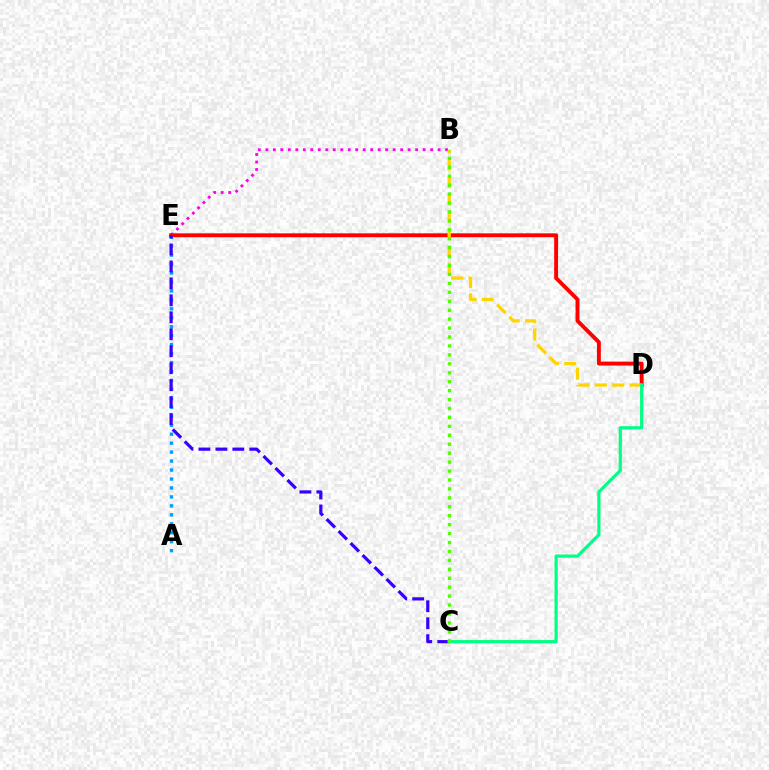{('B', 'E'): [{'color': '#ff00ed', 'line_style': 'dotted', 'thickness': 2.03}], ('A', 'E'): [{'color': '#009eff', 'line_style': 'dotted', 'thickness': 2.43}], ('D', 'E'): [{'color': '#ff0000', 'line_style': 'solid', 'thickness': 2.8}], ('C', 'E'): [{'color': '#3700ff', 'line_style': 'dashed', 'thickness': 2.3}], ('B', 'D'): [{'color': '#ffd500', 'line_style': 'dashed', 'thickness': 2.36}], ('C', 'D'): [{'color': '#00ff86', 'line_style': 'solid', 'thickness': 2.3}], ('B', 'C'): [{'color': '#4fff00', 'line_style': 'dotted', 'thickness': 2.43}]}